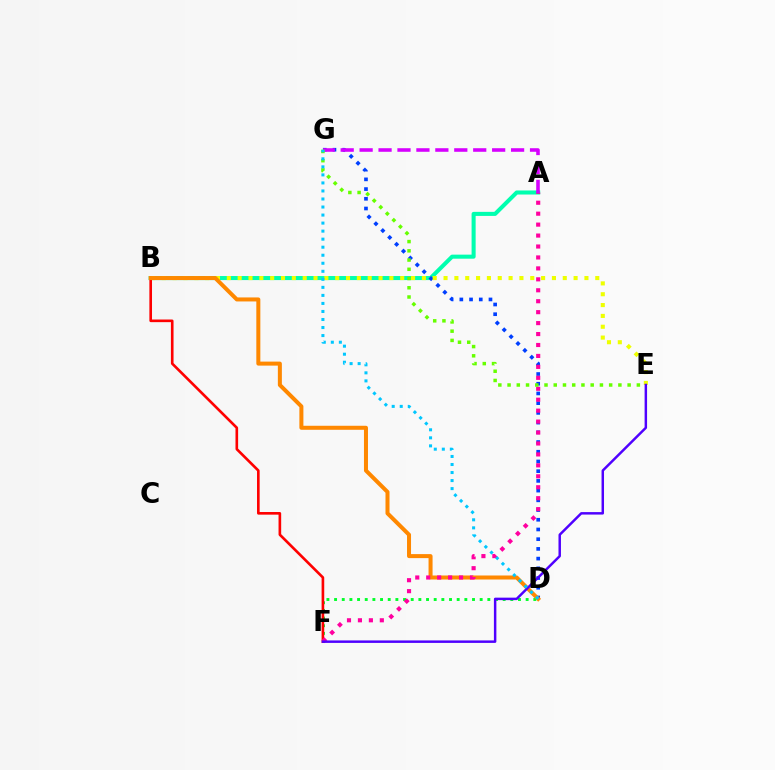{('A', 'B'): [{'color': '#00ffaf', 'line_style': 'solid', 'thickness': 2.92}], ('D', 'F'): [{'color': '#00ff27', 'line_style': 'dotted', 'thickness': 2.08}], ('D', 'G'): [{'color': '#003fff', 'line_style': 'dotted', 'thickness': 2.64}, {'color': '#00c7ff', 'line_style': 'dotted', 'thickness': 2.18}], ('B', 'E'): [{'color': '#eeff00', 'line_style': 'dotted', 'thickness': 2.94}], ('B', 'F'): [{'color': '#ff0000', 'line_style': 'solid', 'thickness': 1.9}], ('B', 'D'): [{'color': '#ff8800', 'line_style': 'solid', 'thickness': 2.89}], ('A', 'F'): [{'color': '#ff00a0', 'line_style': 'dotted', 'thickness': 2.97}], ('A', 'G'): [{'color': '#d600ff', 'line_style': 'dashed', 'thickness': 2.57}], ('E', 'F'): [{'color': '#4f00ff', 'line_style': 'solid', 'thickness': 1.78}], ('E', 'G'): [{'color': '#66ff00', 'line_style': 'dotted', 'thickness': 2.51}]}